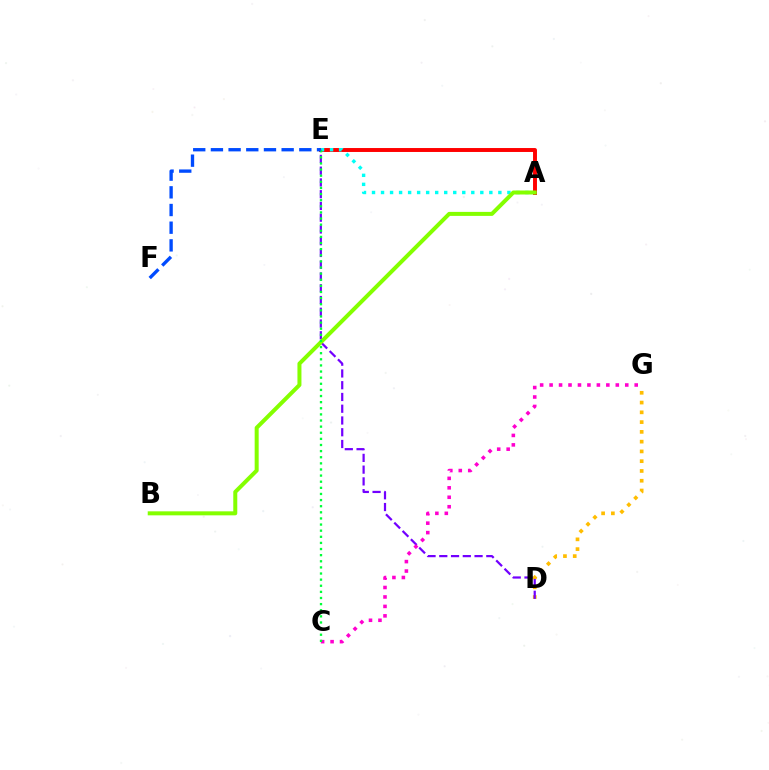{('A', 'E'): [{'color': '#ff0000', 'line_style': 'solid', 'thickness': 2.83}, {'color': '#00fff6', 'line_style': 'dotted', 'thickness': 2.45}], ('D', 'G'): [{'color': '#ffbd00', 'line_style': 'dotted', 'thickness': 2.66}], ('D', 'E'): [{'color': '#7200ff', 'line_style': 'dashed', 'thickness': 1.6}], ('C', 'G'): [{'color': '#ff00cf', 'line_style': 'dotted', 'thickness': 2.57}], ('A', 'B'): [{'color': '#84ff00', 'line_style': 'solid', 'thickness': 2.88}], ('C', 'E'): [{'color': '#00ff39', 'line_style': 'dotted', 'thickness': 1.66}], ('E', 'F'): [{'color': '#004bff', 'line_style': 'dashed', 'thickness': 2.4}]}